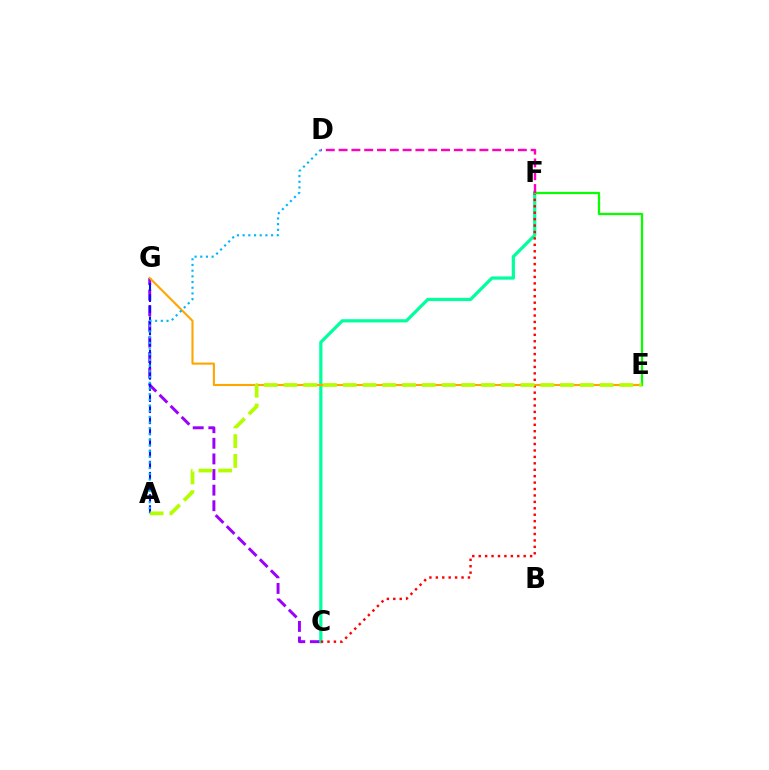{('C', 'G'): [{'color': '#9b00ff', 'line_style': 'dashed', 'thickness': 2.12}], ('C', 'F'): [{'color': '#00ff9d', 'line_style': 'solid', 'thickness': 2.32}, {'color': '#ff0000', 'line_style': 'dotted', 'thickness': 1.75}], ('A', 'G'): [{'color': '#0010ff', 'line_style': 'dashed', 'thickness': 1.51}], ('E', 'G'): [{'color': '#ffa500', 'line_style': 'solid', 'thickness': 1.52}], ('E', 'F'): [{'color': '#08ff00', 'line_style': 'solid', 'thickness': 1.62}], ('A', 'E'): [{'color': '#b3ff00', 'line_style': 'dashed', 'thickness': 2.68}], ('D', 'F'): [{'color': '#ff00bd', 'line_style': 'dashed', 'thickness': 1.74}], ('A', 'D'): [{'color': '#00b5ff', 'line_style': 'dotted', 'thickness': 1.55}]}